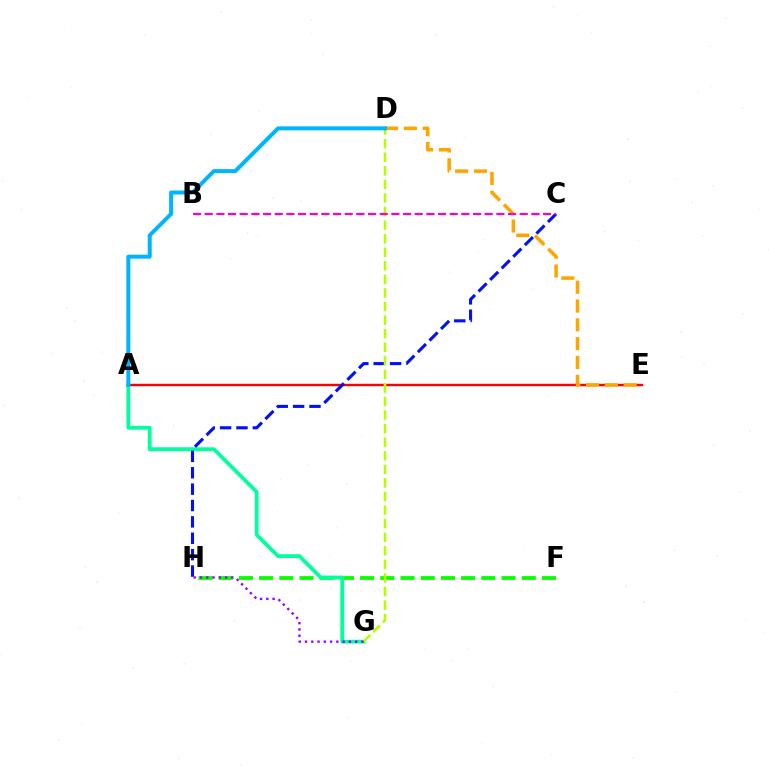{('A', 'E'): [{'color': '#ff0000', 'line_style': 'solid', 'thickness': 1.73}], ('D', 'E'): [{'color': '#ffa500', 'line_style': 'dashed', 'thickness': 2.56}], ('F', 'H'): [{'color': '#08ff00', 'line_style': 'dashed', 'thickness': 2.74}], ('A', 'G'): [{'color': '#00ff9d', 'line_style': 'solid', 'thickness': 2.73}], ('C', 'H'): [{'color': '#0010ff', 'line_style': 'dashed', 'thickness': 2.23}], ('D', 'G'): [{'color': '#b3ff00', 'line_style': 'dashed', 'thickness': 1.84}], ('B', 'C'): [{'color': '#ff00bd', 'line_style': 'dashed', 'thickness': 1.58}], ('G', 'H'): [{'color': '#9b00ff', 'line_style': 'dotted', 'thickness': 1.7}], ('A', 'D'): [{'color': '#00b5ff', 'line_style': 'solid', 'thickness': 2.87}]}